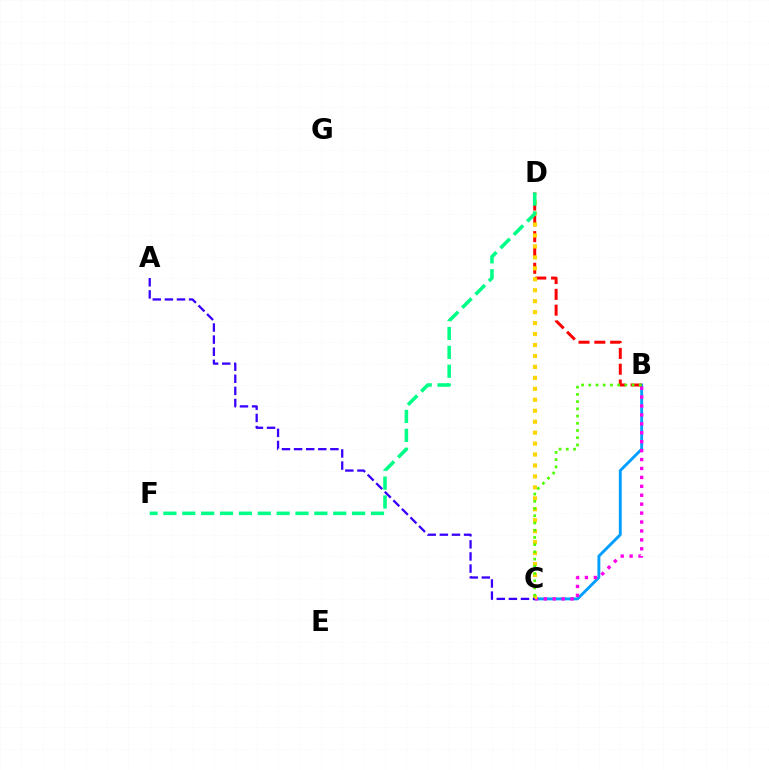{('B', 'C'): [{'color': '#009eff', 'line_style': 'solid', 'thickness': 2.07}, {'color': '#ff00ed', 'line_style': 'dotted', 'thickness': 2.43}, {'color': '#4fff00', 'line_style': 'dotted', 'thickness': 1.96}], ('B', 'D'): [{'color': '#ff0000', 'line_style': 'dashed', 'thickness': 2.15}], ('C', 'D'): [{'color': '#ffd500', 'line_style': 'dotted', 'thickness': 2.98}], ('D', 'F'): [{'color': '#00ff86', 'line_style': 'dashed', 'thickness': 2.56}], ('A', 'C'): [{'color': '#3700ff', 'line_style': 'dashed', 'thickness': 1.64}]}